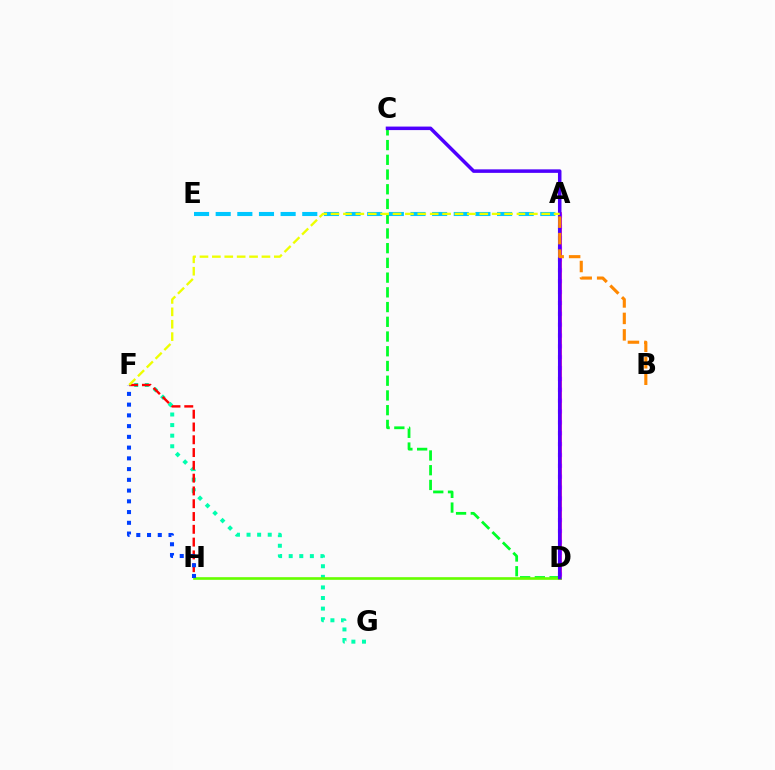{('C', 'D'): [{'color': '#00ff27', 'line_style': 'dashed', 'thickness': 2.0}, {'color': '#4f00ff', 'line_style': 'solid', 'thickness': 2.53}], ('F', 'G'): [{'color': '#00ffaf', 'line_style': 'dotted', 'thickness': 2.88}], ('A', 'D'): [{'color': '#ff00a0', 'line_style': 'solid', 'thickness': 2.66}, {'color': '#d600ff', 'line_style': 'dotted', 'thickness': 2.95}], ('D', 'H'): [{'color': '#66ff00', 'line_style': 'solid', 'thickness': 1.91}], ('A', 'E'): [{'color': '#00c7ff', 'line_style': 'dashed', 'thickness': 2.94}], ('F', 'H'): [{'color': '#ff0000', 'line_style': 'dashed', 'thickness': 1.74}, {'color': '#003fff', 'line_style': 'dotted', 'thickness': 2.92}], ('A', 'B'): [{'color': '#ff8800', 'line_style': 'dashed', 'thickness': 2.24}], ('A', 'F'): [{'color': '#eeff00', 'line_style': 'dashed', 'thickness': 1.68}]}